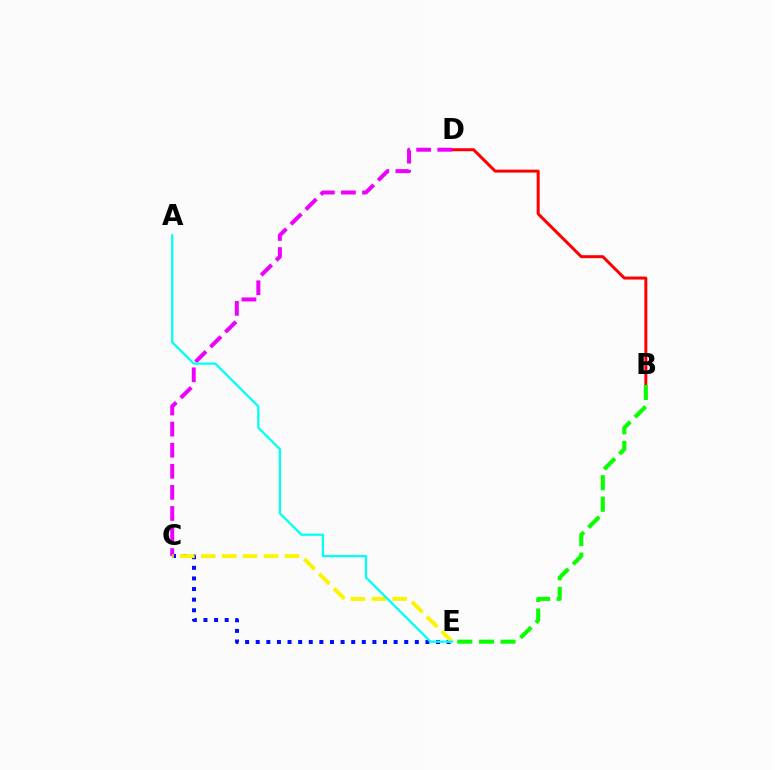{('B', 'D'): [{'color': '#ff0000', 'line_style': 'solid', 'thickness': 2.15}], ('B', 'E'): [{'color': '#08ff00', 'line_style': 'dashed', 'thickness': 2.94}], ('C', 'E'): [{'color': '#0010ff', 'line_style': 'dotted', 'thickness': 2.88}, {'color': '#fcf500', 'line_style': 'dashed', 'thickness': 2.84}], ('C', 'D'): [{'color': '#ee00ff', 'line_style': 'dashed', 'thickness': 2.86}], ('A', 'E'): [{'color': '#00fff6', 'line_style': 'solid', 'thickness': 1.63}]}